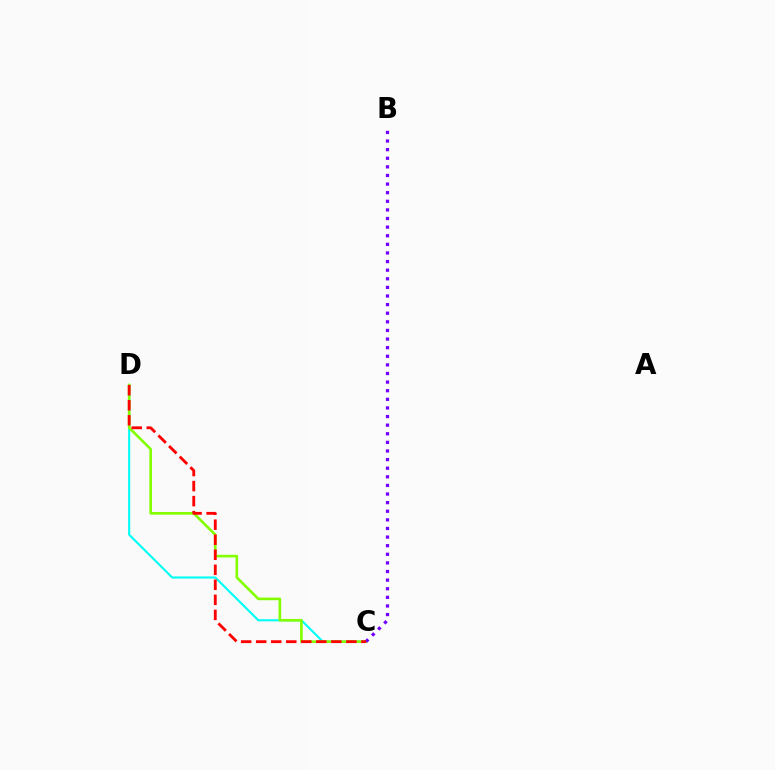{('C', 'D'): [{'color': '#00fff6', 'line_style': 'solid', 'thickness': 1.52}, {'color': '#84ff00', 'line_style': 'solid', 'thickness': 1.9}, {'color': '#ff0000', 'line_style': 'dashed', 'thickness': 2.04}], ('B', 'C'): [{'color': '#7200ff', 'line_style': 'dotted', 'thickness': 2.34}]}